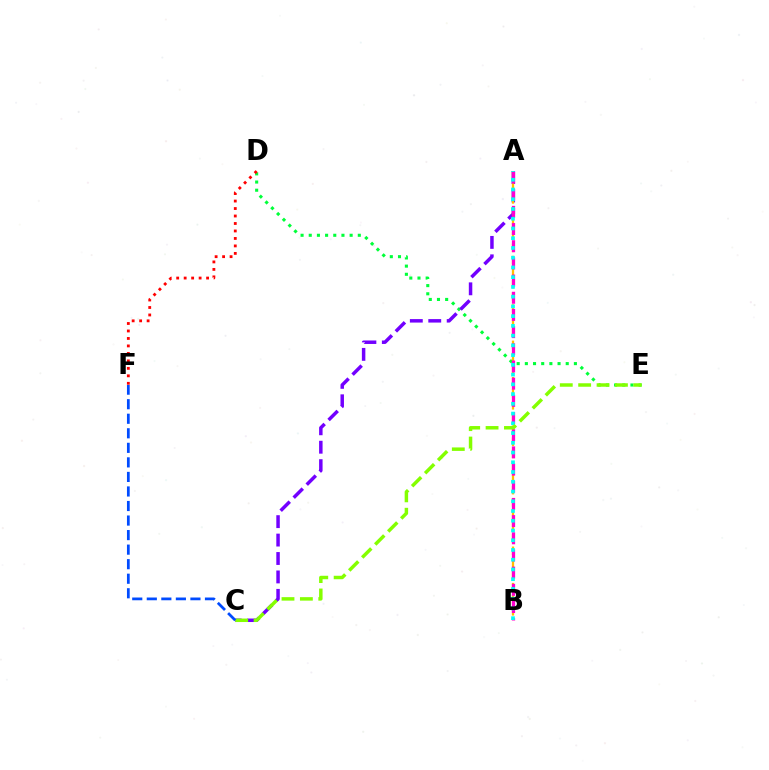{('D', 'E'): [{'color': '#00ff39', 'line_style': 'dotted', 'thickness': 2.22}], ('A', 'C'): [{'color': '#7200ff', 'line_style': 'dashed', 'thickness': 2.5}], ('D', 'F'): [{'color': '#ff0000', 'line_style': 'dotted', 'thickness': 2.03}], ('A', 'B'): [{'color': '#ffbd00', 'line_style': 'dashed', 'thickness': 1.65}, {'color': '#ff00cf', 'line_style': 'dashed', 'thickness': 2.33}, {'color': '#00fff6', 'line_style': 'dotted', 'thickness': 2.65}], ('C', 'E'): [{'color': '#84ff00', 'line_style': 'dashed', 'thickness': 2.5}], ('C', 'F'): [{'color': '#004bff', 'line_style': 'dashed', 'thickness': 1.98}]}